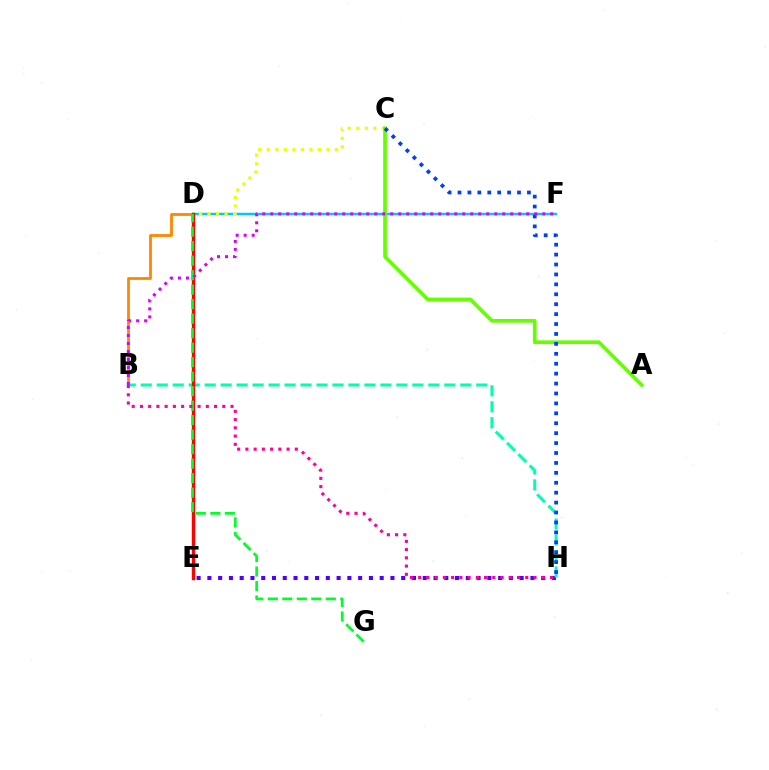{('E', 'H'): [{'color': '#4f00ff', 'line_style': 'dotted', 'thickness': 2.93}], ('D', 'F'): [{'color': '#00c7ff', 'line_style': 'solid', 'thickness': 1.8}], ('B', 'D'): [{'color': '#ff8800', 'line_style': 'solid', 'thickness': 2.02}], ('C', 'D'): [{'color': '#eeff00', 'line_style': 'dotted', 'thickness': 2.32}], ('B', 'H'): [{'color': '#00ffaf', 'line_style': 'dashed', 'thickness': 2.17}, {'color': '#ff00a0', 'line_style': 'dotted', 'thickness': 2.24}], ('A', 'C'): [{'color': '#66ff00', 'line_style': 'solid', 'thickness': 2.67}], ('D', 'E'): [{'color': '#ff0000', 'line_style': 'solid', 'thickness': 2.43}], ('C', 'H'): [{'color': '#003fff', 'line_style': 'dotted', 'thickness': 2.7}], ('D', 'G'): [{'color': '#00ff27', 'line_style': 'dashed', 'thickness': 1.97}], ('B', 'F'): [{'color': '#d600ff', 'line_style': 'dotted', 'thickness': 2.17}]}